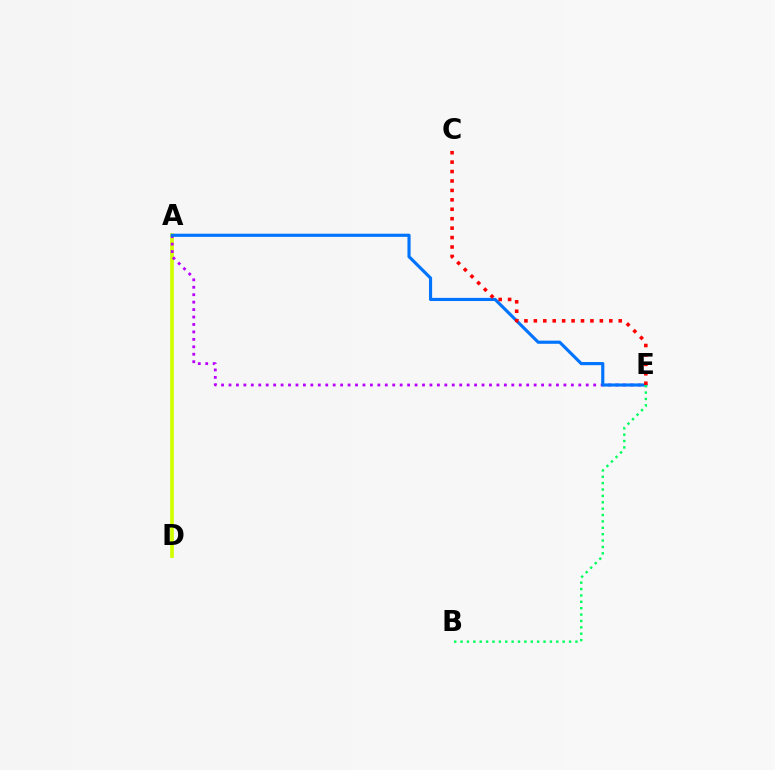{('A', 'D'): [{'color': '#d1ff00', 'line_style': 'solid', 'thickness': 2.67}], ('A', 'E'): [{'color': '#b900ff', 'line_style': 'dotted', 'thickness': 2.02}, {'color': '#0074ff', 'line_style': 'solid', 'thickness': 2.27}], ('C', 'E'): [{'color': '#ff0000', 'line_style': 'dotted', 'thickness': 2.56}], ('B', 'E'): [{'color': '#00ff5c', 'line_style': 'dotted', 'thickness': 1.73}]}